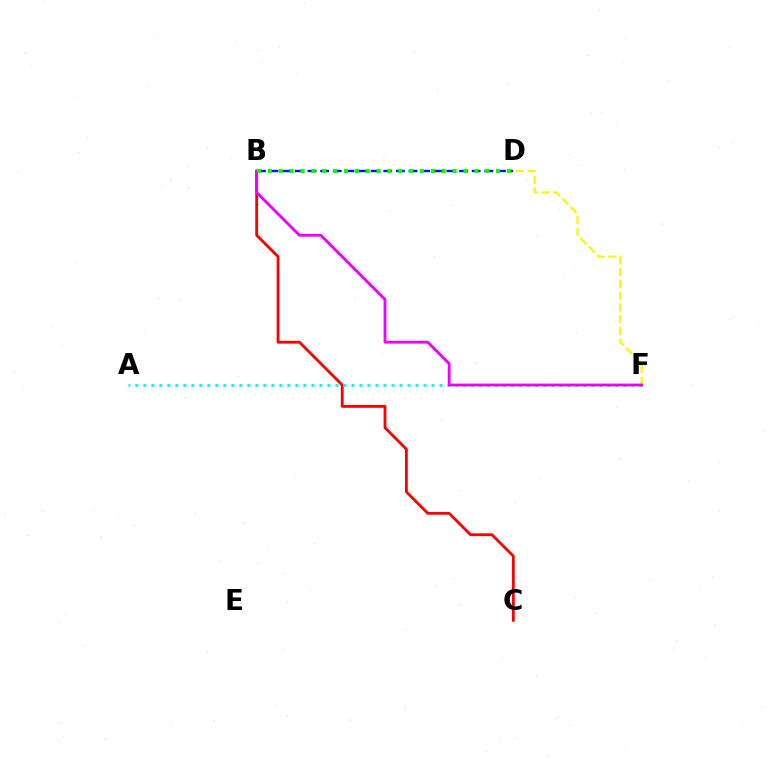{('B', 'C'): [{'color': '#ff0000', 'line_style': 'solid', 'thickness': 2.03}], ('A', 'F'): [{'color': '#00fff6', 'line_style': 'dotted', 'thickness': 2.17}], ('D', 'F'): [{'color': '#fcf500', 'line_style': 'dashed', 'thickness': 1.6}], ('B', 'D'): [{'color': '#0010ff', 'line_style': 'dashed', 'thickness': 1.72}, {'color': '#08ff00', 'line_style': 'dotted', 'thickness': 2.95}], ('B', 'F'): [{'color': '#ee00ff', 'line_style': 'solid', 'thickness': 2.03}]}